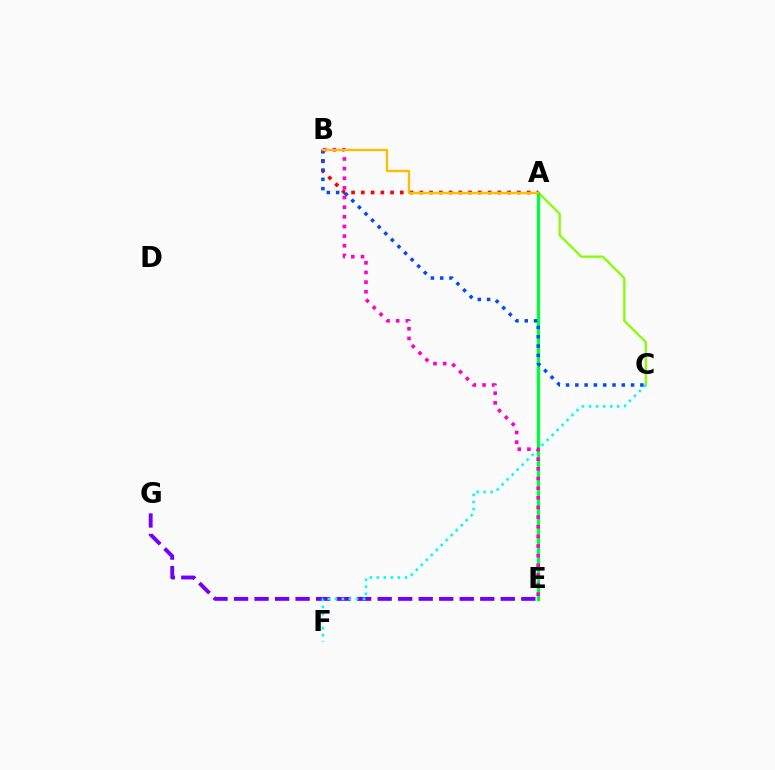{('A', 'C'): [{'color': '#84ff00', 'line_style': 'solid', 'thickness': 1.62}], ('E', 'G'): [{'color': '#7200ff', 'line_style': 'dashed', 'thickness': 2.79}], ('C', 'F'): [{'color': '#00fff6', 'line_style': 'dotted', 'thickness': 1.91}], ('A', 'E'): [{'color': '#00ff39', 'line_style': 'solid', 'thickness': 2.37}], ('A', 'B'): [{'color': '#ff0000', 'line_style': 'dotted', 'thickness': 2.65}, {'color': '#ffbd00', 'line_style': 'solid', 'thickness': 1.69}], ('B', 'E'): [{'color': '#ff00cf', 'line_style': 'dotted', 'thickness': 2.62}], ('B', 'C'): [{'color': '#004bff', 'line_style': 'dotted', 'thickness': 2.52}]}